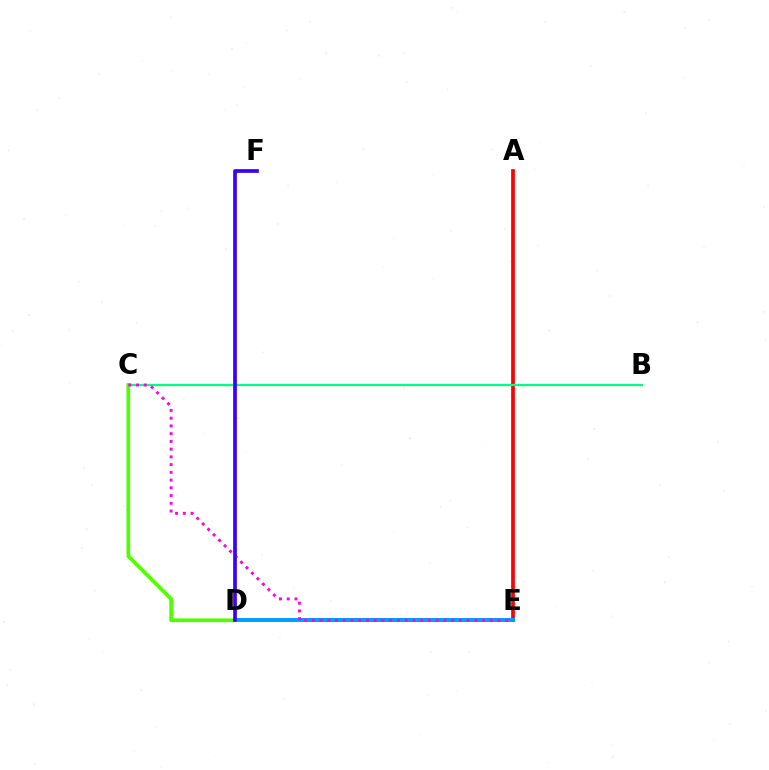{('D', 'E'): [{'color': '#ffd500', 'line_style': 'dotted', 'thickness': 2.15}, {'color': '#009eff', 'line_style': 'solid', 'thickness': 2.85}], ('A', 'E'): [{'color': '#ff0000', 'line_style': 'solid', 'thickness': 2.68}], ('B', 'C'): [{'color': '#00ff86', 'line_style': 'solid', 'thickness': 1.63}], ('C', 'D'): [{'color': '#4fff00', 'line_style': 'solid', 'thickness': 2.67}], ('C', 'E'): [{'color': '#ff00ed', 'line_style': 'dotted', 'thickness': 2.1}], ('D', 'F'): [{'color': '#3700ff', 'line_style': 'solid', 'thickness': 2.66}]}